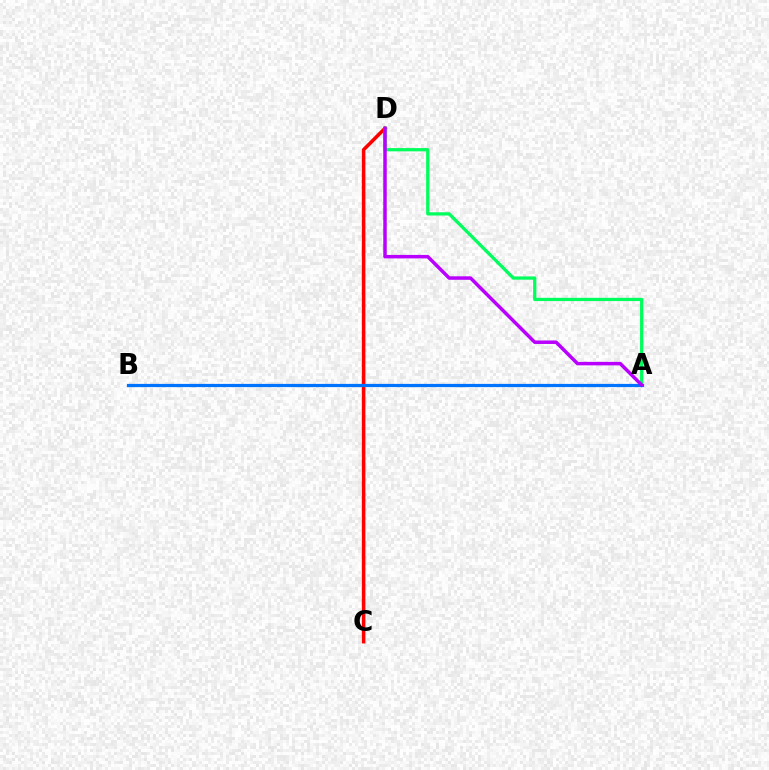{('C', 'D'): [{'color': '#ff0000', 'line_style': 'solid', 'thickness': 2.55}], ('A', 'B'): [{'color': '#d1ff00', 'line_style': 'solid', 'thickness': 2.05}, {'color': '#0074ff', 'line_style': 'solid', 'thickness': 2.32}], ('A', 'D'): [{'color': '#00ff5c', 'line_style': 'solid', 'thickness': 2.34}, {'color': '#b900ff', 'line_style': 'solid', 'thickness': 2.52}]}